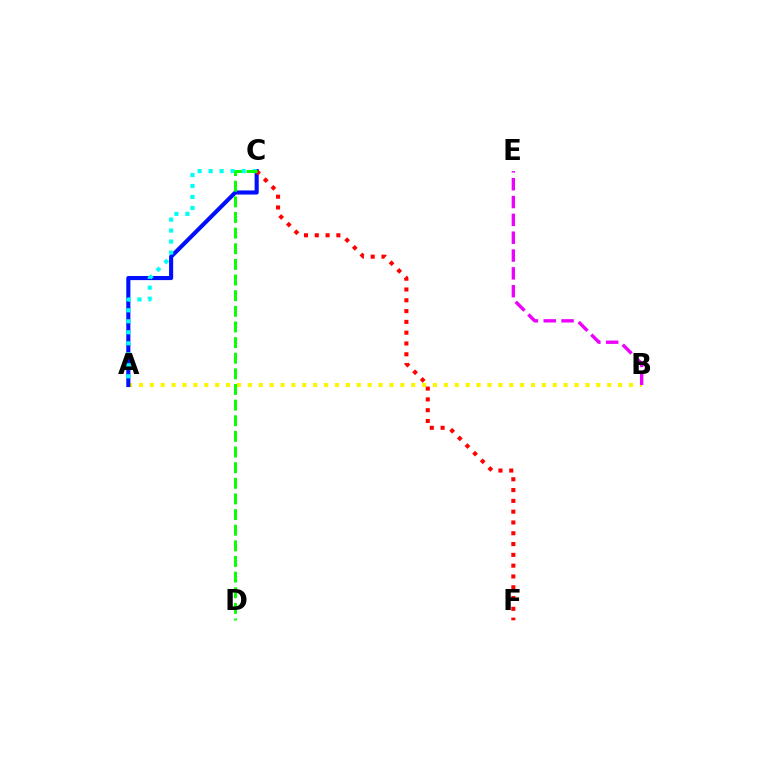{('A', 'B'): [{'color': '#fcf500', 'line_style': 'dotted', 'thickness': 2.96}], ('A', 'C'): [{'color': '#0010ff', 'line_style': 'solid', 'thickness': 2.95}, {'color': '#00fff6', 'line_style': 'dotted', 'thickness': 2.99}], ('C', 'F'): [{'color': '#ff0000', 'line_style': 'dotted', 'thickness': 2.93}], ('B', 'E'): [{'color': '#ee00ff', 'line_style': 'dashed', 'thickness': 2.42}], ('C', 'D'): [{'color': '#08ff00', 'line_style': 'dashed', 'thickness': 2.12}]}